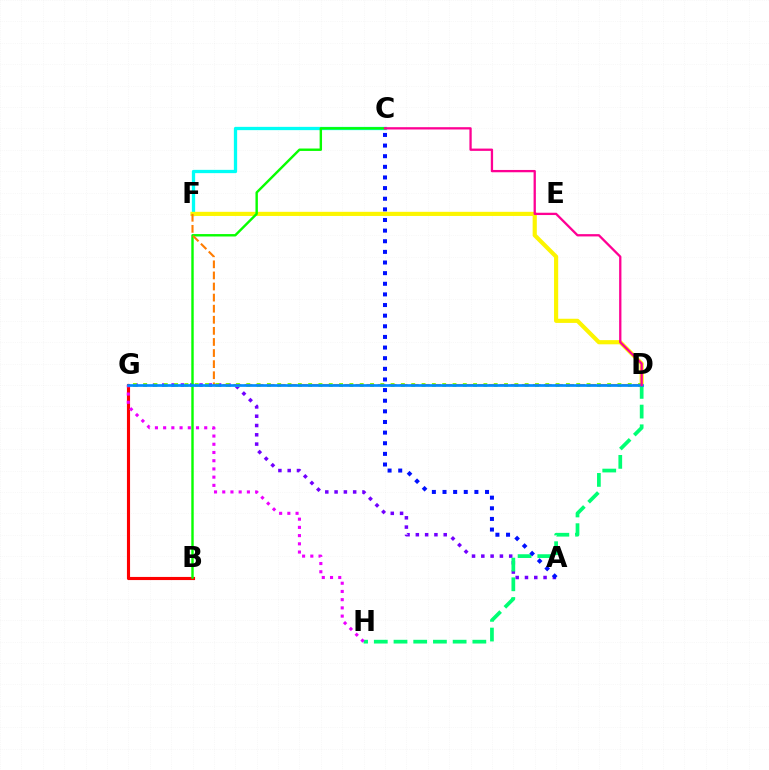{('C', 'F'): [{'color': '#00fff6', 'line_style': 'solid', 'thickness': 2.37}], ('B', 'G'): [{'color': '#ff0000', 'line_style': 'solid', 'thickness': 2.25}], ('D', 'F'): [{'color': '#fcf500', 'line_style': 'solid', 'thickness': 2.99}, {'color': '#ff7c00', 'line_style': 'dashed', 'thickness': 1.51}], ('A', 'G'): [{'color': '#7200ff', 'line_style': 'dotted', 'thickness': 2.52}], ('D', 'H'): [{'color': '#00ff74', 'line_style': 'dashed', 'thickness': 2.68}], ('D', 'G'): [{'color': '#84ff00', 'line_style': 'dotted', 'thickness': 2.8}, {'color': '#008cff', 'line_style': 'solid', 'thickness': 1.93}], ('B', 'C'): [{'color': '#08ff00', 'line_style': 'solid', 'thickness': 1.74}], ('G', 'H'): [{'color': '#ee00ff', 'line_style': 'dotted', 'thickness': 2.23}], ('A', 'C'): [{'color': '#0010ff', 'line_style': 'dotted', 'thickness': 2.89}], ('C', 'D'): [{'color': '#ff0094', 'line_style': 'solid', 'thickness': 1.65}]}